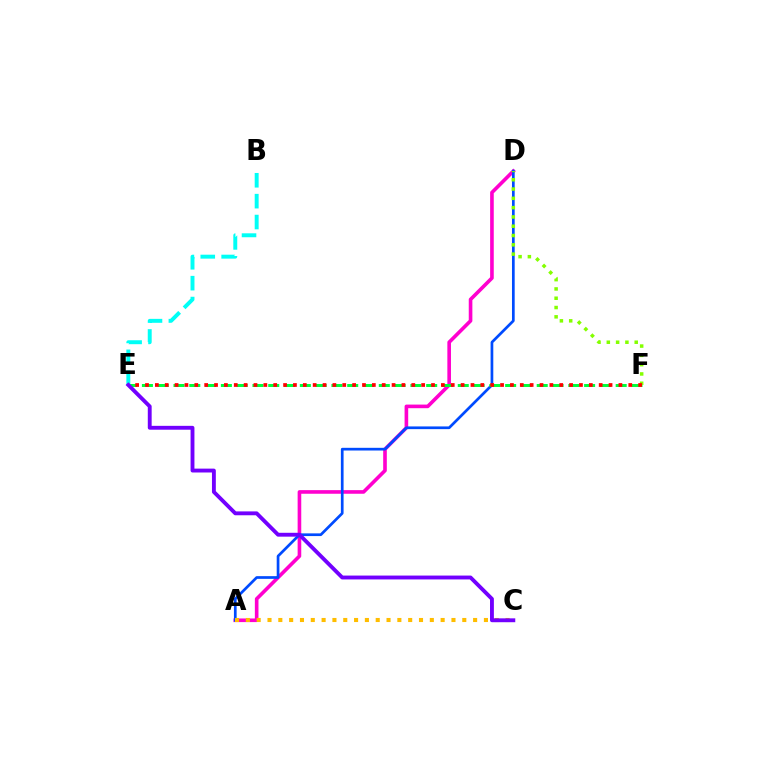{('B', 'E'): [{'color': '#00fff6', 'line_style': 'dashed', 'thickness': 2.84}], ('A', 'D'): [{'color': '#ff00cf', 'line_style': 'solid', 'thickness': 2.61}, {'color': '#004bff', 'line_style': 'solid', 'thickness': 1.95}], ('E', 'F'): [{'color': '#00ff39', 'line_style': 'dashed', 'thickness': 2.15}, {'color': '#ff0000', 'line_style': 'dotted', 'thickness': 2.68}], ('A', 'C'): [{'color': '#ffbd00', 'line_style': 'dotted', 'thickness': 2.94}], ('D', 'F'): [{'color': '#84ff00', 'line_style': 'dotted', 'thickness': 2.53}], ('C', 'E'): [{'color': '#7200ff', 'line_style': 'solid', 'thickness': 2.78}]}